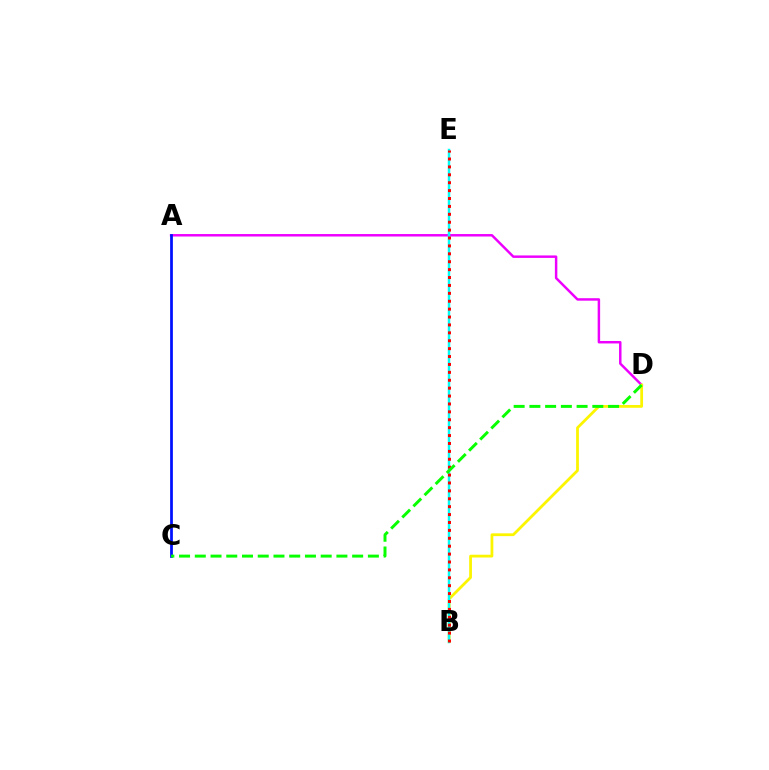{('A', 'D'): [{'color': '#ee00ff', 'line_style': 'solid', 'thickness': 1.78}], ('B', 'D'): [{'color': '#fcf500', 'line_style': 'solid', 'thickness': 1.99}], ('B', 'E'): [{'color': '#00fff6', 'line_style': 'solid', 'thickness': 1.78}, {'color': '#ff0000', 'line_style': 'dotted', 'thickness': 2.15}], ('A', 'C'): [{'color': '#0010ff', 'line_style': 'solid', 'thickness': 1.98}], ('C', 'D'): [{'color': '#08ff00', 'line_style': 'dashed', 'thickness': 2.14}]}